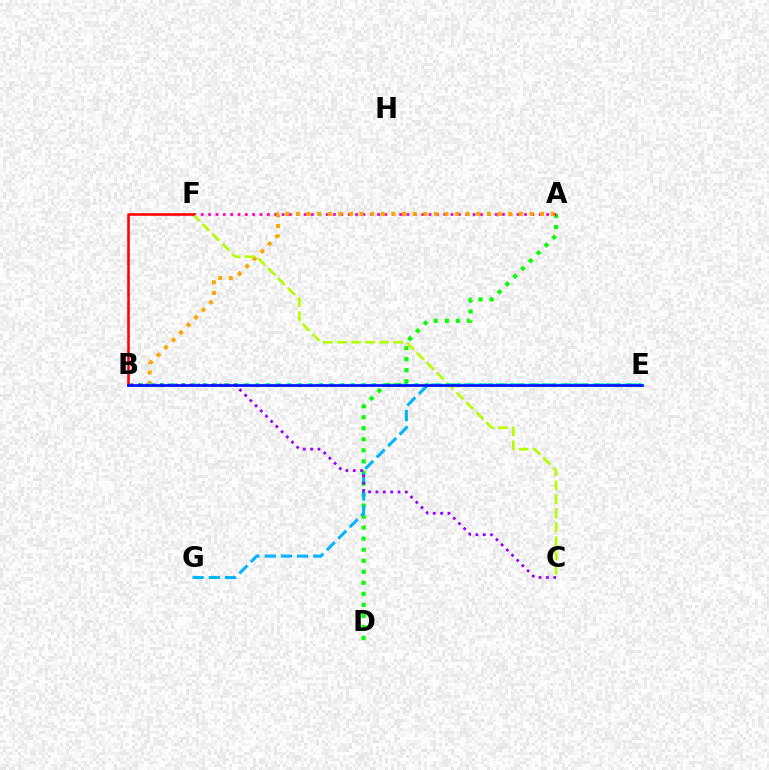{('A', 'D'): [{'color': '#08ff00', 'line_style': 'dotted', 'thickness': 3.0}], ('A', 'F'): [{'color': '#ff00bd', 'line_style': 'dotted', 'thickness': 2.0}], ('E', 'G'): [{'color': '#00b5ff', 'line_style': 'dashed', 'thickness': 2.2}], ('A', 'B'): [{'color': '#ffa500', 'line_style': 'dotted', 'thickness': 2.88}], ('C', 'F'): [{'color': '#b3ff00', 'line_style': 'dashed', 'thickness': 1.9}], ('B', 'E'): [{'color': '#00ff9d', 'line_style': 'dotted', 'thickness': 2.88}, {'color': '#0010ff', 'line_style': 'solid', 'thickness': 1.93}], ('B', 'F'): [{'color': '#ff0000', 'line_style': 'solid', 'thickness': 1.86}], ('B', 'C'): [{'color': '#9b00ff', 'line_style': 'dotted', 'thickness': 2.0}]}